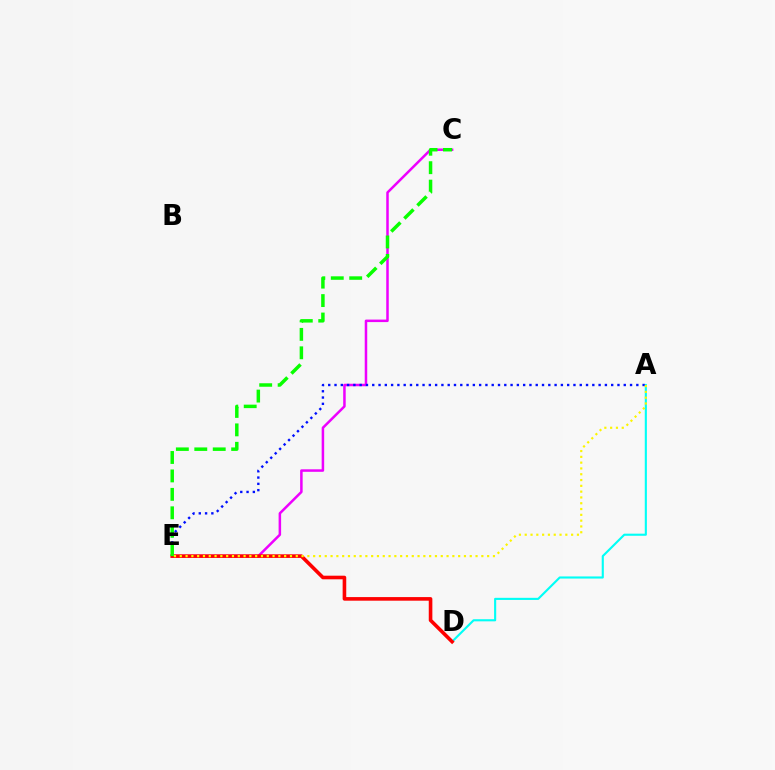{('A', 'D'): [{'color': '#00fff6', 'line_style': 'solid', 'thickness': 1.53}], ('C', 'E'): [{'color': '#ee00ff', 'line_style': 'solid', 'thickness': 1.81}, {'color': '#08ff00', 'line_style': 'dashed', 'thickness': 2.5}], ('A', 'E'): [{'color': '#0010ff', 'line_style': 'dotted', 'thickness': 1.71}, {'color': '#fcf500', 'line_style': 'dotted', 'thickness': 1.58}], ('D', 'E'): [{'color': '#ff0000', 'line_style': 'solid', 'thickness': 2.6}]}